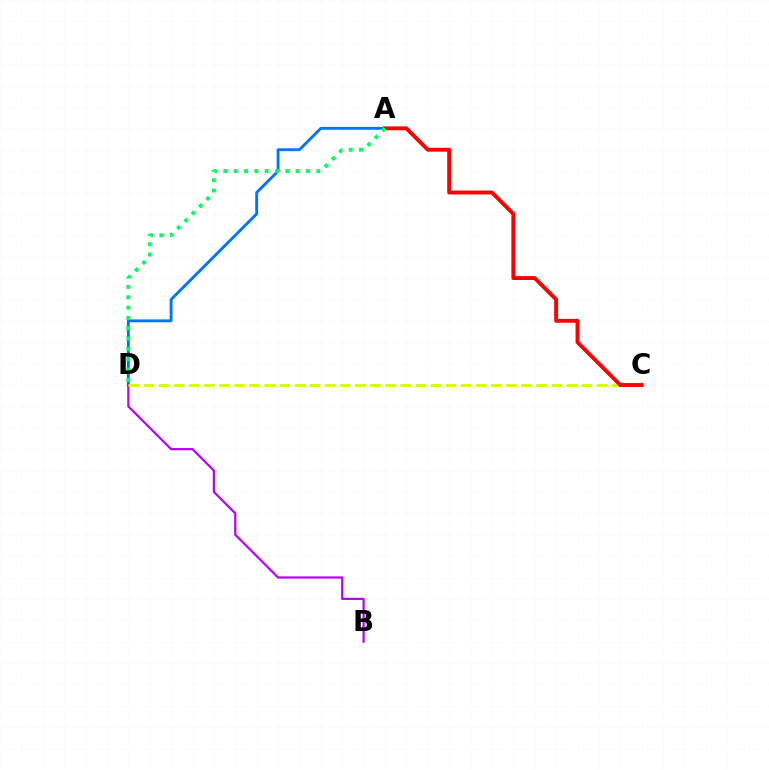{('A', 'D'): [{'color': '#0074ff', 'line_style': 'solid', 'thickness': 2.07}, {'color': '#00ff5c', 'line_style': 'dotted', 'thickness': 2.8}], ('B', 'D'): [{'color': '#b900ff', 'line_style': 'solid', 'thickness': 1.59}], ('C', 'D'): [{'color': '#d1ff00', 'line_style': 'dashed', 'thickness': 2.05}], ('A', 'C'): [{'color': '#ff0000', 'line_style': 'solid', 'thickness': 2.8}]}